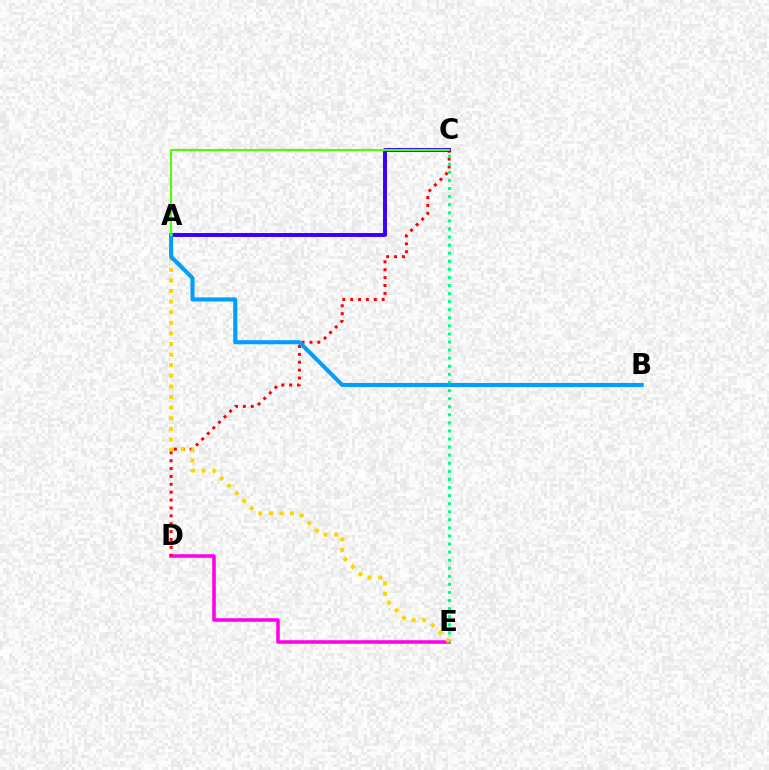{('D', 'E'): [{'color': '#ff00ed', 'line_style': 'solid', 'thickness': 2.56}], ('C', 'D'): [{'color': '#ff0000', 'line_style': 'dotted', 'thickness': 2.14}], ('C', 'E'): [{'color': '#00ff86', 'line_style': 'dotted', 'thickness': 2.19}], ('A', 'E'): [{'color': '#ffd500', 'line_style': 'dotted', 'thickness': 2.88}], ('A', 'C'): [{'color': '#3700ff', 'line_style': 'solid', 'thickness': 2.84}, {'color': '#4fff00', 'line_style': 'solid', 'thickness': 1.52}], ('A', 'B'): [{'color': '#009eff', 'line_style': 'solid', 'thickness': 2.93}]}